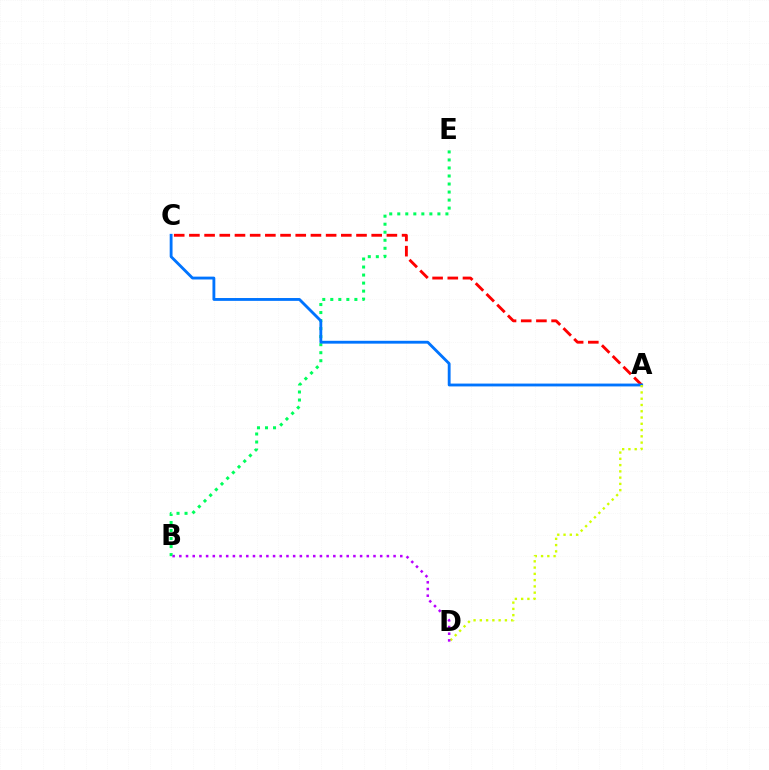{('B', 'E'): [{'color': '#00ff5c', 'line_style': 'dotted', 'thickness': 2.18}], ('A', 'C'): [{'color': '#ff0000', 'line_style': 'dashed', 'thickness': 2.06}, {'color': '#0074ff', 'line_style': 'solid', 'thickness': 2.05}], ('A', 'D'): [{'color': '#d1ff00', 'line_style': 'dotted', 'thickness': 1.7}], ('B', 'D'): [{'color': '#b900ff', 'line_style': 'dotted', 'thickness': 1.82}]}